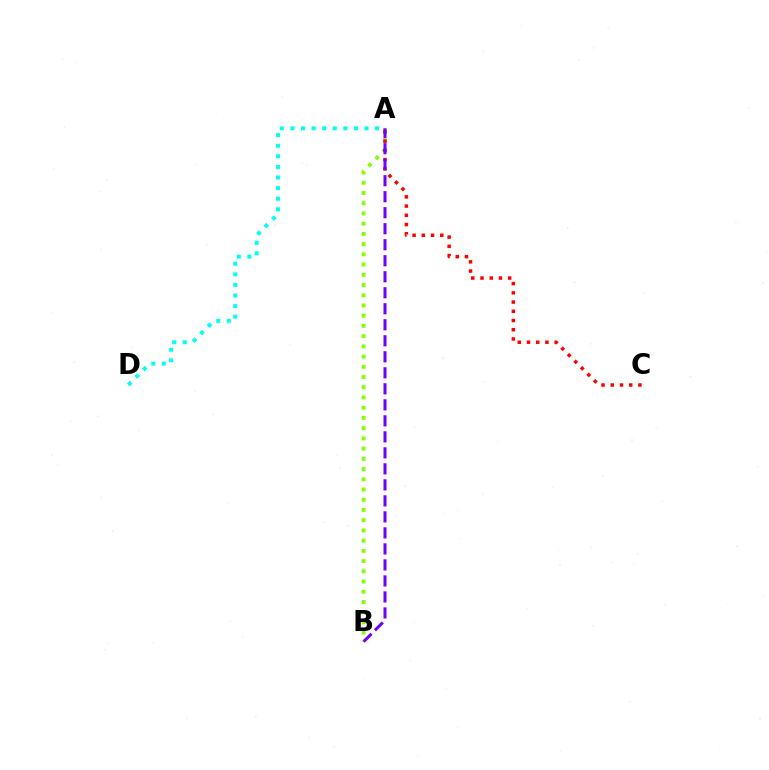{('A', 'B'): [{'color': '#84ff00', 'line_style': 'dotted', 'thickness': 2.78}, {'color': '#7200ff', 'line_style': 'dashed', 'thickness': 2.17}], ('A', 'C'): [{'color': '#ff0000', 'line_style': 'dotted', 'thickness': 2.51}], ('A', 'D'): [{'color': '#00fff6', 'line_style': 'dotted', 'thickness': 2.88}]}